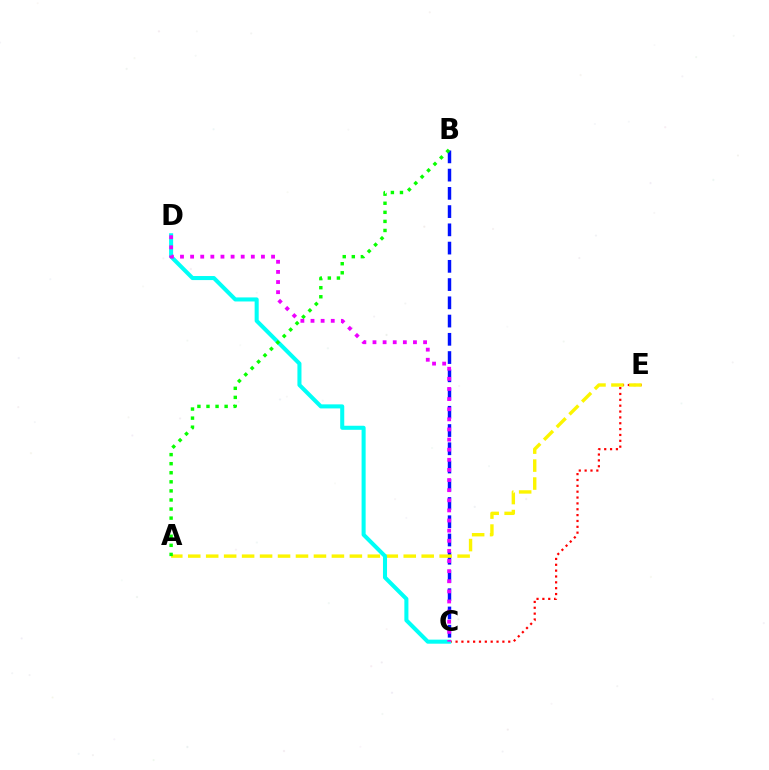{('C', 'E'): [{'color': '#ff0000', 'line_style': 'dotted', 'thickness': 1.59}], ('B', 'C'): [{'color': '#0010ff', 'line_style': 'dashed', 'thickness': 2.48}], ('A', 'E'): [{'color': '#fcf500', 'line_style': 'dashed', 'thickness': 2.44}], ('C', 'D'): [{'color': '#00fff6', 'line_style': 'solid', 'thickness': 2.92}, {'color': '#ee00ff', 'line_style': 'dotted', 'thickness': 2.75}], ('A', 'B'): [{'color': '#08ff00', 'line_style': 'dotted', 'thickness': 2.46}]}